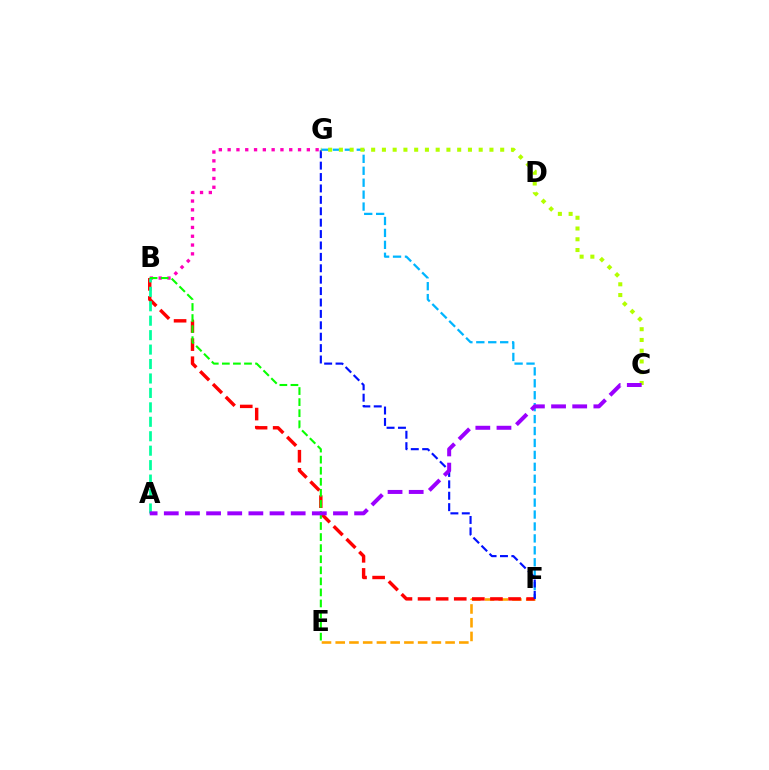{('E', 'F'): [{'color': '#ffa500', 'line_style': 'dashed', 'thickness': 1.87}], ('B', 'G'): [{'color': '#ff00bd', 'line_style': 'dotted', 'thickness': 2.39}], ('F', 'G'): [{'color': '#00b5ff', 'line_style': 'dashed', 'thickness': 1.62}, {'color': '#0010ff', 'line_style': 'dashed', 'thickness': 1.55}], ('B', 'F'): [{'color': '#ff0000', 'line_style': 'dashed', 'thickness': 2.46}], ('A', 'B'): [{'color': '#00ff9d', 'line_style': 'dashed', 'thickness': 1.96}], ('C', 'G'): [{'color': '#b3ff00', 'line_style': 'dotted', 'thickness': 2.92}], ('B', 'E'): [{'color': '#08ff00', 'line_style': 'dashed', 'thickness': 1.5}], ('A', 'C'): [{'color': '#9b00ff', 'line_style': 'dashed', 'thickness': 2.87}]}